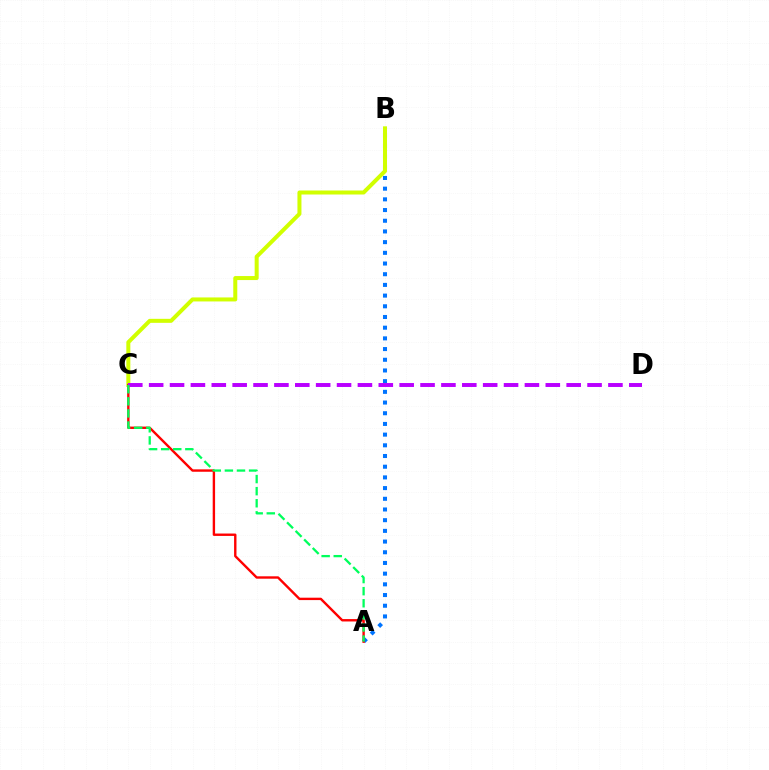{('A', 'B'): [{'color': '#0074ff', 'line_style': 'dotted', 'thickness': 2.91}], ('B', 'C'): [{'color': '#d1ff00', 'line_style': 'solid', 'thickness': 2.89}], ('A', 'C'): [{'color': '#ff0000', 'line_style': 'solid', 'thickness': 1.72}, {'color': '#00ff5c', 'line_style': 'dashed', 'thickness': 1.64}], ('C', 'D'): [{'color': '#b900ff', 'line_style': 'dashed', 'thickness': 2.84}]}